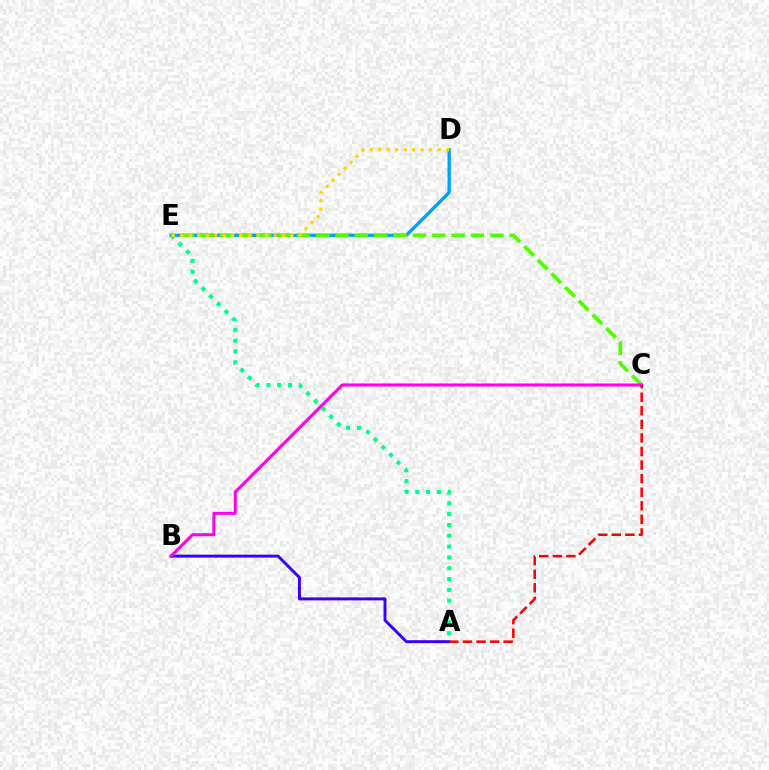{('D', 'E'): [{'color': '#009eff', 'line_style': 'solid', 'thickness': 2.36}, {'color': '#ffd500', 'line_style': 'dotted', 'thickness': 2.3}], ('C', 'E'): [{'color': '#4fff00', 'line_style': 'dashed', 'thickness': 2.63}], ('A', 'E'): [{'color': '#00ff86', 'line_style': 'dotted', 'thickness': 2.94}], ('A', 'B'): [{'color': '#3700ff', 'line_style': 'solid', 'thickness': 2.12}], ('B', 'C'): [{'color': '#ff00ed', 'line_style': 'solid', 'thickness': 2.19}], ('A', 'C'): [{'color': '#ff0000', 'line_style': 'dashed', 'thickness': 1.84}]}